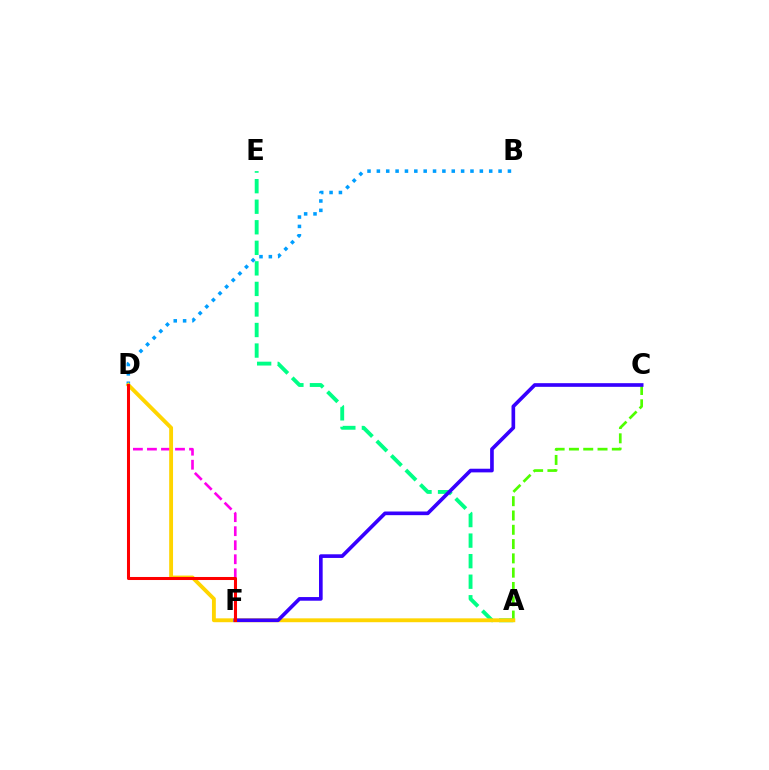{('D', 'F'): [{'color': '#ff00ed', 'line_style': 'dashed', 'thickness': 1.91}, {'color': '#ff0000', 'line_style': 'solid', 'thickness': 2.19}], ('A', 'C'): [{'color': '#4fff00', 'line_style': 'dashed', 'thickness': 1.94}], ('A', 'E'): [{'color': '#00ff86', 'line_style': 'dashed', 'thickness': 2.79}], ('B', 'D'): [{'color': '#009eff', 'line_style': 'dotted', 'thickness': 2.54}], ('A', 'D'): [{'color': '#ffd500', 'line_style': 'solid', 'thickness': 2.78}], ('C', 'F'): [{'color': '#3700ff', 'line_style': 'solid', 'thickness': 2.63}]}